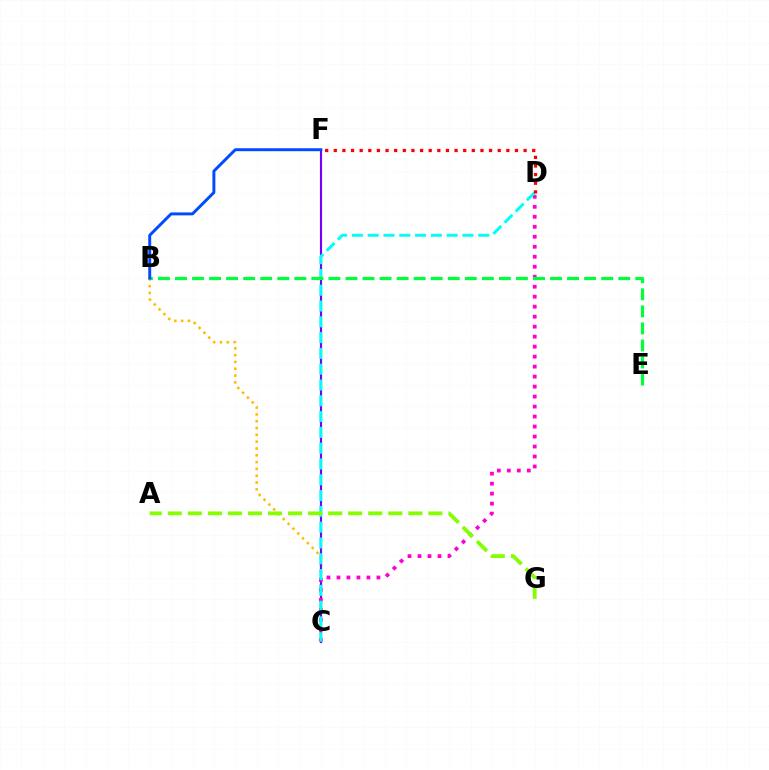{('B', 'C'): [{'color': '#ffbd00', 'line_style': 'dotted', 'thickness': 1.85}], ('C', 'F'): [{'color': '#7200ff', 'line_style': 'solid', 'thickness': 1.55}], ('C', 'D'): [{'color': '#ff00cf', 'line_style': 'dotted', 'thickness': 2.71}, {'color': '#00fff6', 'line_style': 'dashed', 'thickness': 2.15}], ('D', 'F'): [{'color': '#ff0000', 'line_style': 'dotted', 'thickness': 2.34}], ('B', 'E'): [{'color': '#00ff39', 'line_style': 'dashed', 'thickness': 2.32}], ('B', 'F'): [{'color': '#004bff', 'line_style': 'solid', 'thickness': 2.12}], ('A', 'G'): [{'color': '#84ff00', 'line_style': 'dashed', 'thickness': 2.72}]}